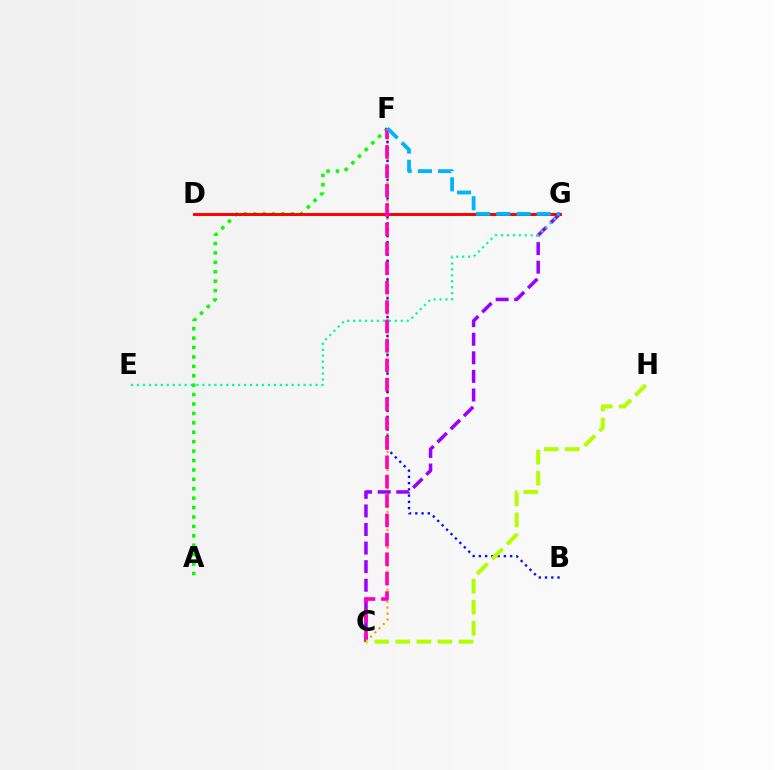{('C', 'F'): [{'color': '#ffa500', 'line_style': 'dotted', 'thickness': 1.63}, {'color': '#ff00bd', 'line_style': 'dashed', 'thickness': 2.64}], ('C', 'G'): [{'color': '#9b00ff', 'line_style': 'dashed', 'thickness': 2.52}], ('B', 'F'): [{'color': '#0010ff', 'line_style': 'dotted', 'thickness': 1.7}], ('E', 'G'): [{'color': '#00ff9d', 'line_style': 'dotted', 'thickness': 1.62}], ('A', 'F'): [{'color': '#08ff00', 'line_style': 'dotted', 'thickness': 2.56}], ('D', 'G'): [{'color': '#ff0000', 'line_style': 'solid', 'thickness': 2.12}], ('C', 'H'): [{'color': '#b3ff00', 'line_style': 'dashed', 'thickness': 2.86}], ('F', 'G'): [{'color': '#00b5ff', 'line_style': 'dashed', 'thickness': 2.74}]}